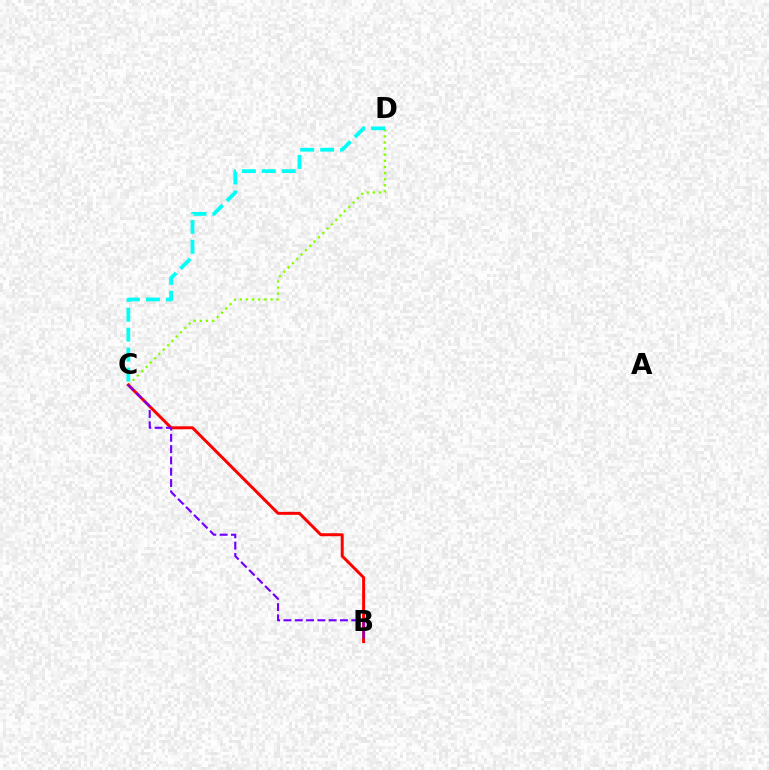{('C', 'D'): [{'color': '#84ff00', 'line_style': 'dotted', 'thickness': 1.66}, {'color': '#00fff6', 'line_style': 'dashed', 'thickness': 2.71}], ('B', 'C'): [{'color': '#ff0000', 'line_style': 'solid', 'thickness': 2.13}, {'color': '#7200ff', 'line_style': 'dashed', 'thickness': 1.54}]}